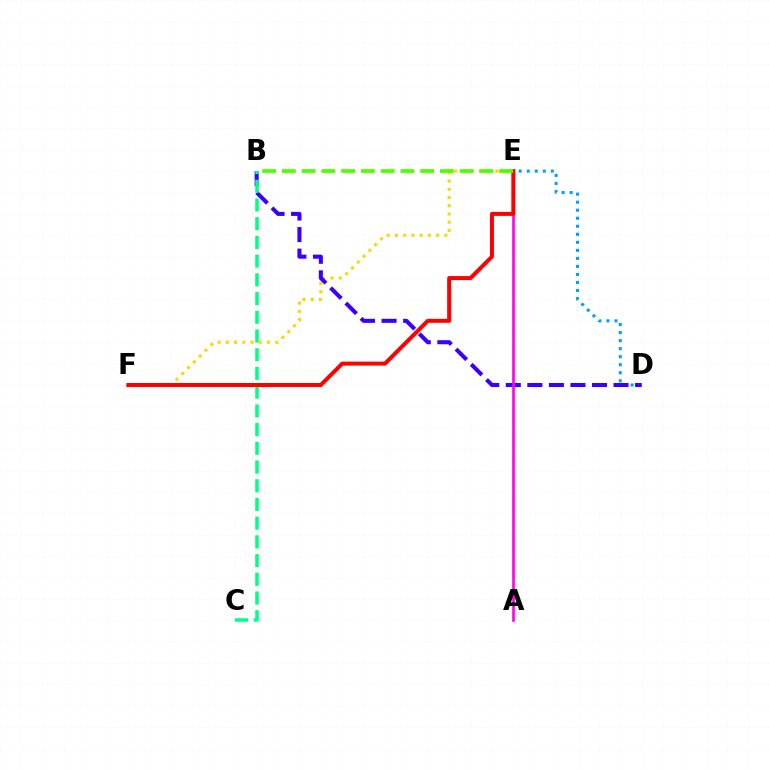{('D', 'E'): [{'color': '#009eff', 'line_style': 'dotted', 'thickness': 2.18}], ('E', 'F'): [{'color': '#ffd500', 'line_style': 'dotted', 'thickness': 2.23}, {'color': '#ff0000', 'line_style': 'solid', 'thickness': 2.88}], ('B', 'D'): [{'color': '#3700ff', 'line_style': 'dashed', 'thickness': 2.93}], ('B', 'C'): [{'color': '#00ff86', 'line_style': 'dashed', 'thickness': 2.54}], ('A', 'E'): [{'color': '#ff00ed', 'line_style': 'solid', 'thickness': 1.88}], ('B', 'E'): [{'color': '#4fff00', 'line_style': 'dashed', 'thickness': 2.68}]}